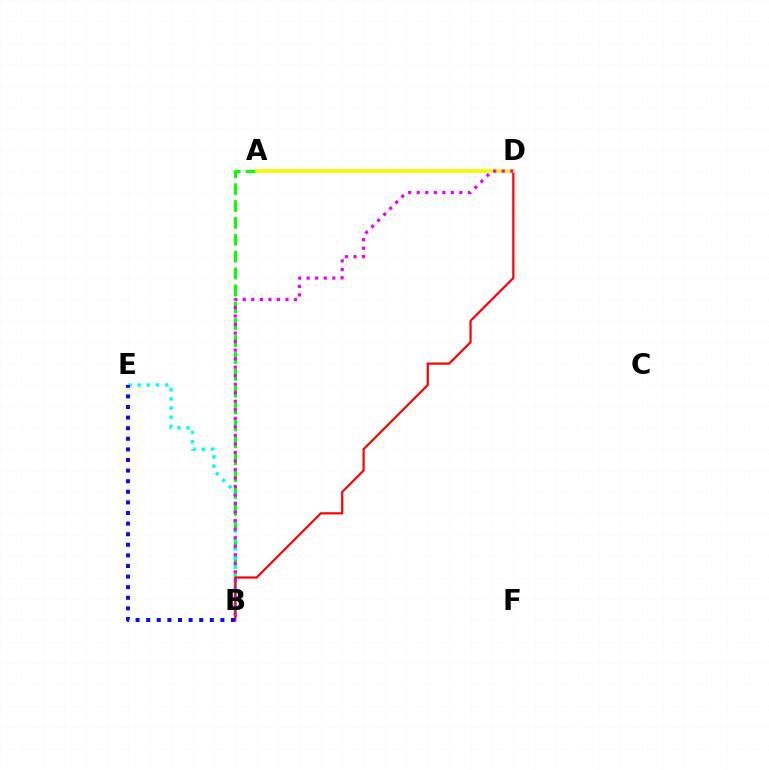{('A', 'B'): [{'color': '#08ff00', 'line_style': 'dashed', 'thickness': 2.29}], ('B', 'E'): [{'color': '#00fff6', 'line_style': 'dotted', 'thickness': 2.49}, {'color': '#0010ff', 'line_style': 'dotted', 'thickness': 2.88}], ('B', 'D'): [{'color': '#ff0000', 'line_style': 'solid', 'thickness': 1.59}, {'color': '#ee00ff', 'line_style': 'dotted', 'thickness': 2.32}], ('A', 'D'): [{'color': '#fcf500', 'line_style': 'solid', 'thickness': 2.62}]}